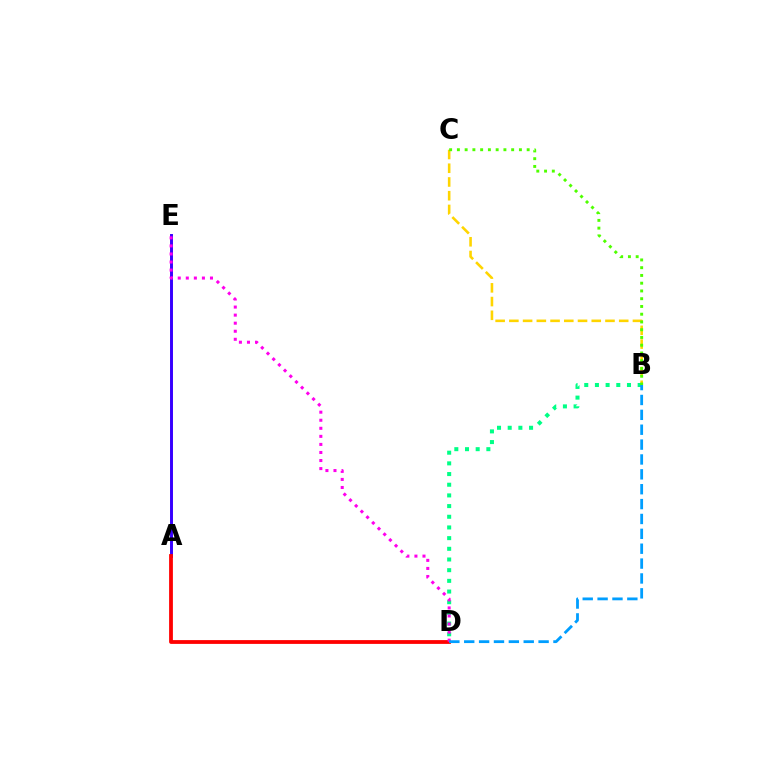{('B', 'C'): [{'color': '#ffd500', 'line_style': 'dashed', 'thickness': 1.87}, {'color': '#4fff00', 'line_style': 'dotted', 'thickness': 2.11}], ('B', 'D'): [{'color': '#00ff86', 'line_style': 'dotted', 'thickness': 2.9}, {'color': '#009eff', 'line_style': 'dashed', 'thickness': 2.02}], ('A', 'E'): [{'color': '#3700ff', 'line_style': 'solid', 'thickness': 2.12}], ('A', 'D'): [{'color': '#ff0000', 'line_style': 'solid', 'thickness': 2.73}], ('D', 'E'): [{'color': '#ff00ed', 'line_style': 'dotted', 'thickness': 2.19}]}